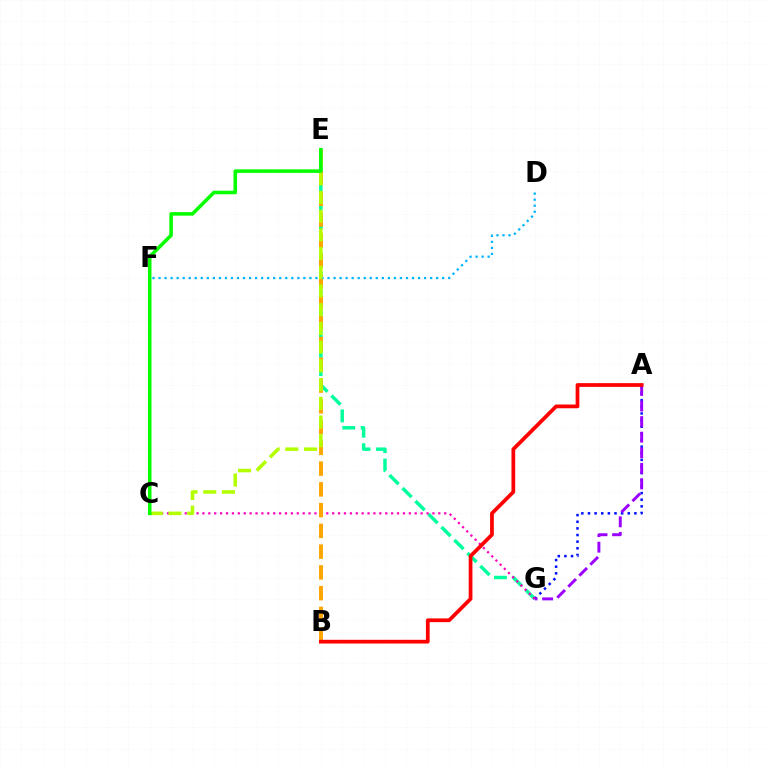{('E', 'G'): [{'color': '#00ff9d', 'line_style': 'dashed', 'thickness': 2.5}], ('A', 'G'): [{'color': '#0010ff', 'line_style': 'dotted', 'thickness': 1.8}, {'color': '#9b00ff', 'line_style': 'dashed', 'thickness': 2.12}], ('C', 'G'): [{'color': '#ff00bd', 'line_style': 'dotted', 'thickness': 1.6}], ('B', 'E'): [{'color': '#ffa500', 'line_style': 'dashed', 'thickness': 2.82}], ('D', 'F'): [{'color': '#00b5ff', 'line_style': 'dotted', 'thickness': 1.64}], ('C', 'E'): [{'color': '#b3ff00', 'line_style': 'dashed', 'thickness': 2.54}, {'color': '#08ff00', 'line_style': 'solid', 'thickness': 2.56}], ('A', 'B'): [{'color': '#ff0000', 'line_style': 'solid', 'thickness': 2.69}]}